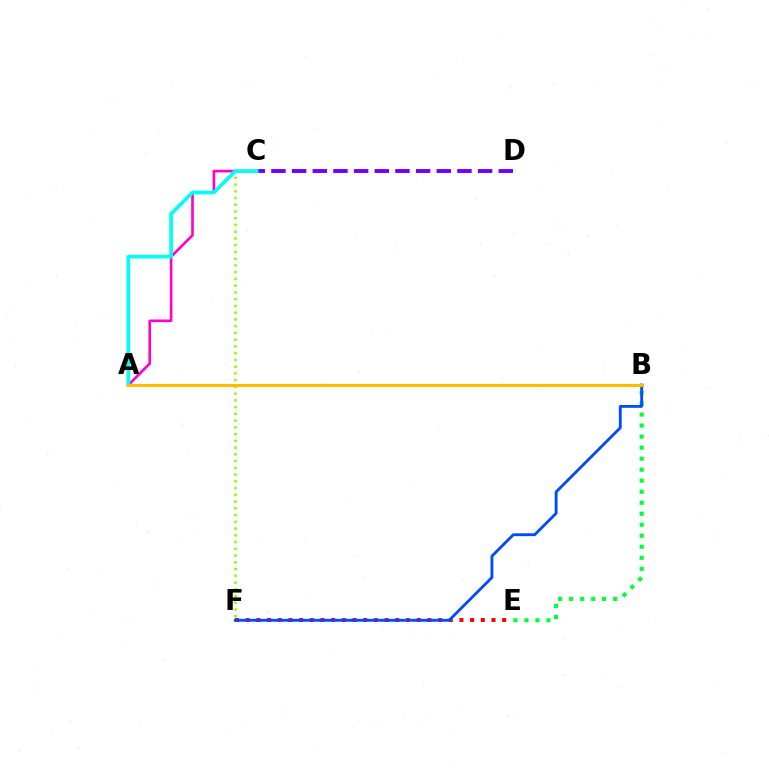{('C', 'F'): [{'color': '#84ff00', 'line_style': 'dotted', 'thickness': 1.83}], ('E', 'F'): [{'color': '#ff0000', 'line_style': 'dotted', 'thickness': 2.9}], ('B', 'E'): [{'color': '#00ff39', 'line_style': 'dotted', 'thickness': 2.99}], ('C', 'D'): [{'color': '#7200ff', 'line_style': 'dashed', 'thickness': 2.81}], ('A', 'C'): [{'color': '#ff00cf', 'line_style': 'solid', 'thickness': 1.91}, {'color': '#00fff6', 'line_style': 'solid', 'thickness': 2.66}], ('B', 'F'): [{'color': '#004bff', 'line_style': 'solid', 'thickness': 2.06}], ('A', 'B'): [{'color': '#ffbd00', 'line_style': 'solid', 'thickness': 2.23}]}